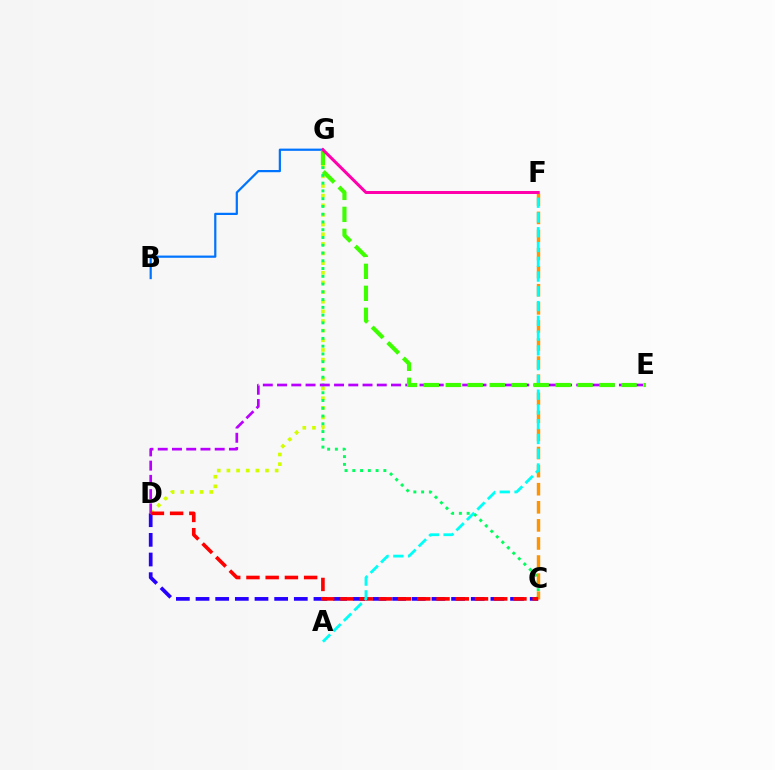{('C', 'D'): [{'color': '#2500ff', 'line_style': 'dashed', 'thickness': 2.67}, {'color': '#ff0000', 'line_style': 'dashed', 'thickness': 2.61}], ('B', 'G'): [{'color': '#0074ff', 'line_style': 'solid', 'thickness': 1.6}], ('D', 'G'): [{'color': '#d1ff00', 'line_style': 'dotted', 'thickness': 2.62}], ('C', 'G'): [{'color': '#00ff5c', 'line_style': 'dotted', 'thickness': 2.11}], ('C', 'F'): [{'color': '#ff9400', 'line_style': 'dashed', 'thickness': 2.46}], ('D', 'E'): [{'color': '#b900ff', 'line_style': 'dashed', 'thickness': 1.94}], ('A', 'F'): [{'color': '#00fff6', 'line_style': 'dashed', 'thickness': 2.01}], ('E', 'G'): [{'color': '#3dff00', 'line_style': 'dashed', 'thickness': 2.99}], ('F', 'G'): [{'color': '#ff00ac', 'line_style': 'solid', 'thickness': 2.17}]}